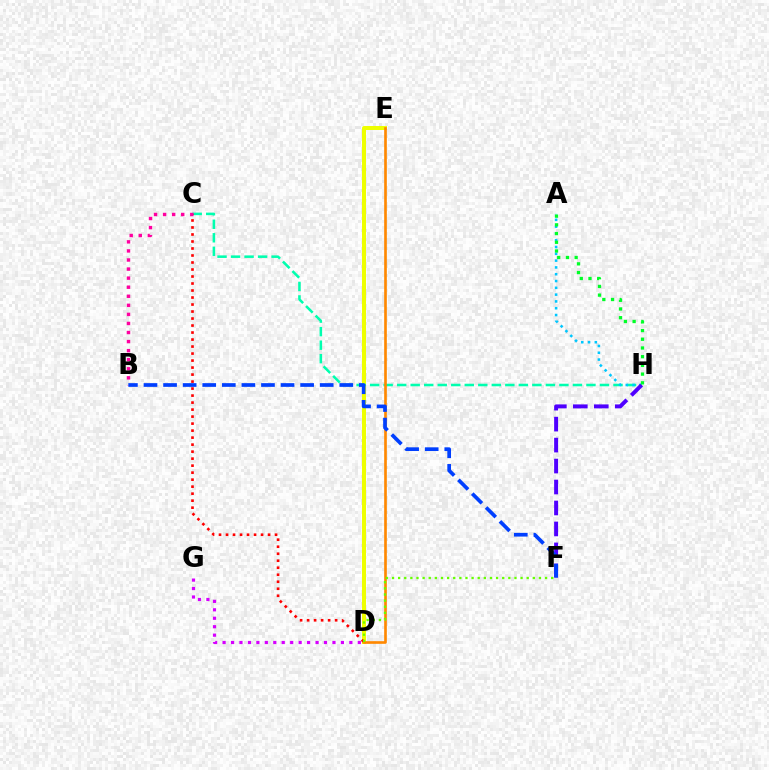{('D', 'E'): [{'color': '#eeff00', 'line_style': 'solid', 'thickness': 2.88}, {'color': '#ff8800', 'line_style': 'solid', 'thickness': 1.91}], ('C', 'H'): [{'color': '#00ffaf', 'line_style': 'dashed', 'thickness': 1.84}], ('C', 'D'): [{'color': '#ff0000', 'line_style': 'dotted', 'thickness': 1.9}], ('A', 'H'): [{'color': '#00c7ff', 'line_style': 'dotted', 'thickness': 1.85}, {'color': '#00ff27', 'line_style': 'dotted', 'thickness': 2.37}], ('D', 'G'): [{'color': '#d600ff', 'line_style': 'dotted', 'thickness': 2.3}], ('D', 'F'): [{'color': '#66ff00', 'line_style': 'dotted', 'thickness': 1.66}], ('F', 'H'): [{'color': '#4f00ff', 'line_style': 'dashed', 'thickness': 2.85}], ('B', 'C'): [{'color': '#ff00a0', 'line_style': 'dotted', 'thickness': 2.46}], ('B', 'F'): [{'color': '#003fff', 'line_style': 'dashed', 'thickness': 2.66}]}